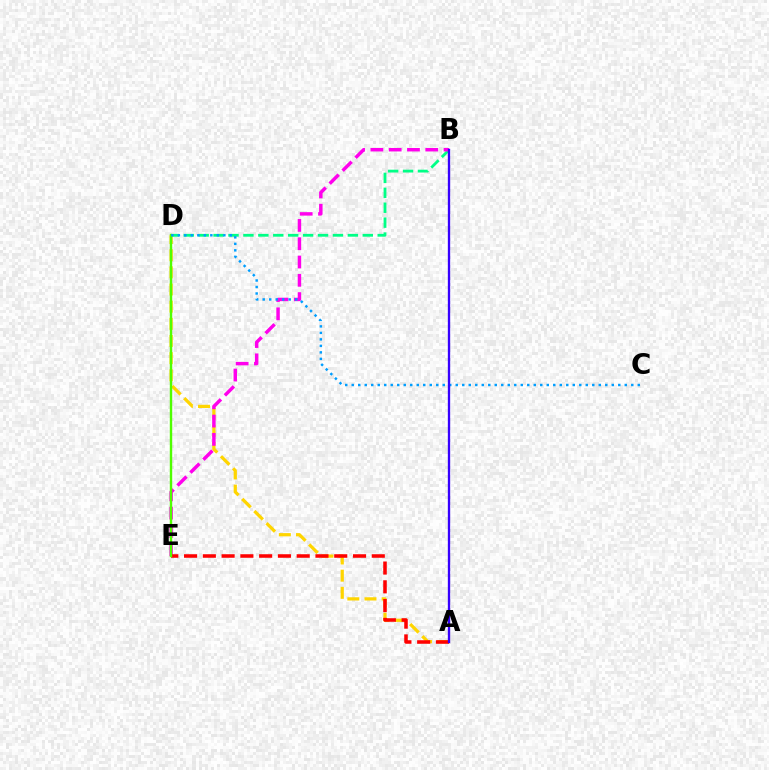{('A', 'D'): [{'color': '#ffd500', 'line_style': 'dashed', 'thickness': 2.33}], ('B', 'D'): [{'color': '#00ff86', 'line_style': 'dashed', 'thickness': 2.03}], ('B', 'E'): [{'color': '#ff00ed', 'line_style': 'dashed', 'thickness': 2.49}], ('A', 'E'): [{'color': '#ff0000', 'line_style': 'dashed', 'thickness': 2.55}], ('D', 'E'): [{'color': '#4fff00', 'line_style': 'solid', 'thickness': 1.74}], ('C', 'D'): [{'color': '#009eff', 'line_style': 'dotted', 'thickness': 1.77}], ('A', 'B'): [{'color': '#3700ff', 'line_style': 'solid', 'thickness': 1.68}]}